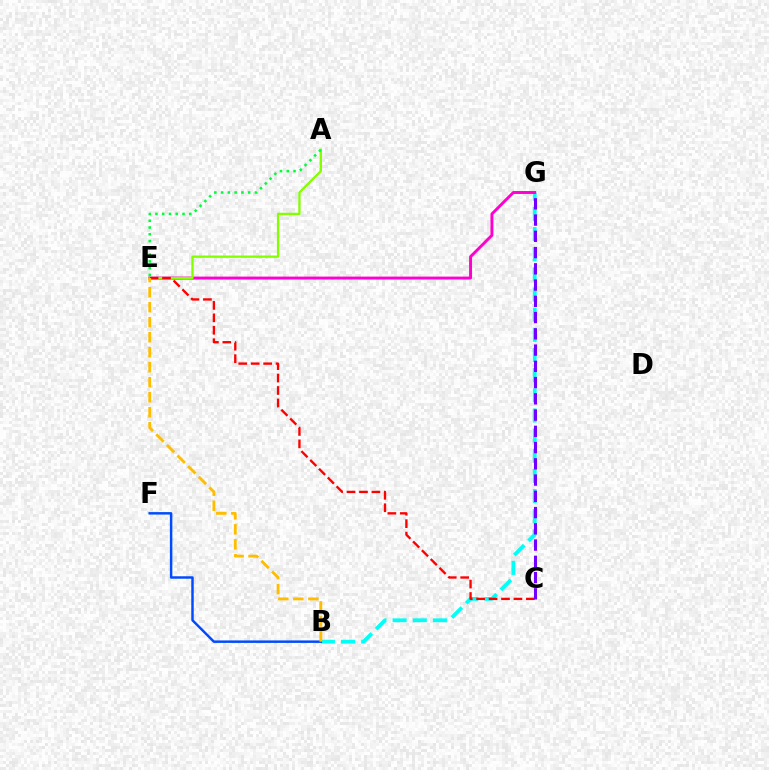{('B', 'G'): [{'color': '#00fff6', 'line_style': 'dashed', 'thickness': 2.74}], ('E', 'G'): [{'color': '#ff00cf', 'line_style': 'solid', 'thickness': 2.11}], ('B', 'F'): [{'color': '#004bff', 'line_style': 'solid', 'thickness': 1.78}], ('A', 'E'): [{'color': '#84ff00', 'line_style': 'solid', 'thickness': 1.66}, {'color': '#00ff39', 'line_style': 'dotted', 'thickness': 1.84}], ('C', 'E'): [{'color': '#ff0000', 'line_style': 'dashed', 'thickness': 1.69}], ('C', 'G'): [{'color': '#7200ff', 'line_style': 'dashed', 'thickness': 2.21}], ('B', 'E'): [{'color': '#ffbd00', 'line_style': 'dashed', 'thickness': 2.04}]}